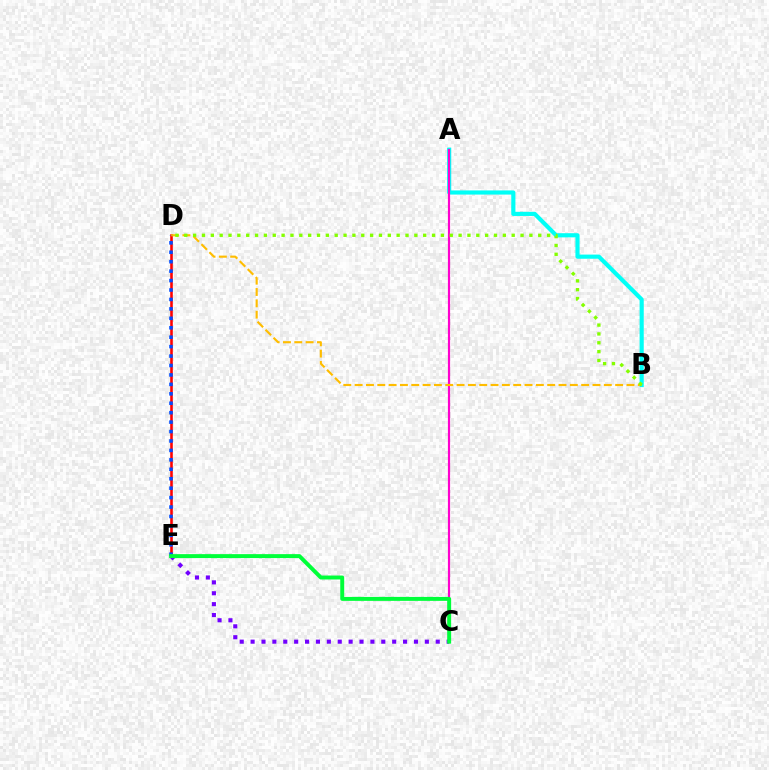{('A', 'B'): [{'color': '#00fff6', 'line_style': 'solid', 'thickness': 2.99}], ('D', 'E'): [{'color': '#ff0000', 'line_style': 'solid', 'thickness': 1.86}, {'color': '#004bff', 'line_style': 'dotted', 'thickness': 2.56}], ('A', 'C'): [{'color': '#ff00cf', 'line_style': 'solid', 'thickness': 1.57}], ('B', 'D'): [{'color': '#ffbd00', 'line_style': 'dashed', 'thickness': 1.54}, {'color': '#84ff00', 'line_style': 'dotted', 'thickness': 2.4}], ('C', 'E'): [{'color': '#7200ff', 'line_style': 'dotted', 'thickness': 2.96}, {'color': '#00ff39', 'line_style': 'solid', 'thickness': 2.84}]}